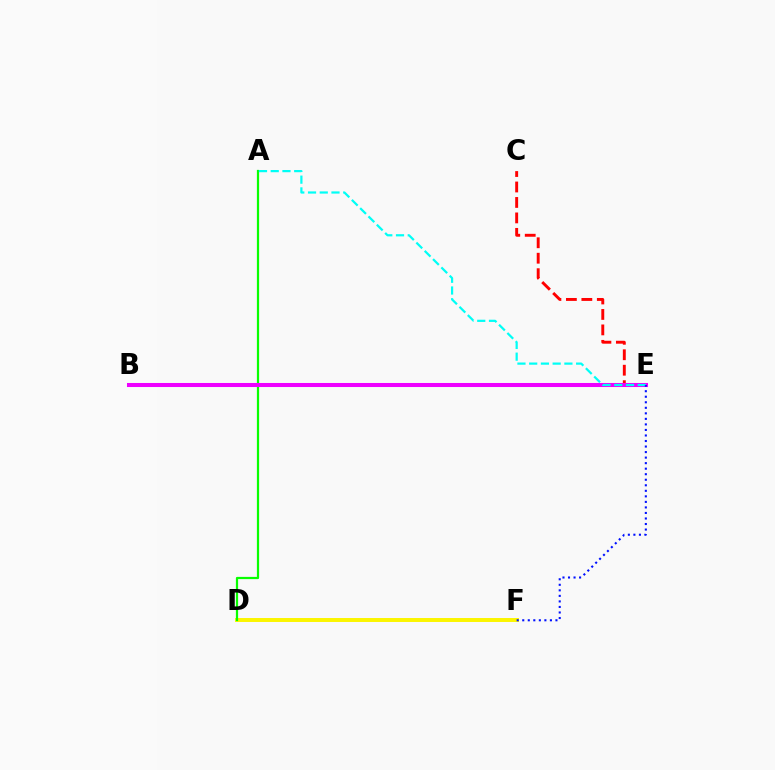{('D', 'F'): [{'color': '#fcf500', 'line_style': 'solid', 'thickness': 2.85}], ('A', 'D'): [{'color': '#08ff00', 'line_style': 'solid', 'thickness': 1.6}], ('C', 'E'): [{'color': '#ff0000', 'line_style': 'dashed', 'thickness': 2.1}], ('B', 'E'): [{'color': '#ee00ff', 'line_style': 'solid', 'thickness': 2.92}], ('A', 'E'): [{'color': '#00fff6', 'line_style': 'dashed', 'thickness': 1.59}], ('E', 'F'): [{'color': '#0010ff', 'line_style': 'dotted', 'thickness': 1.5}]}